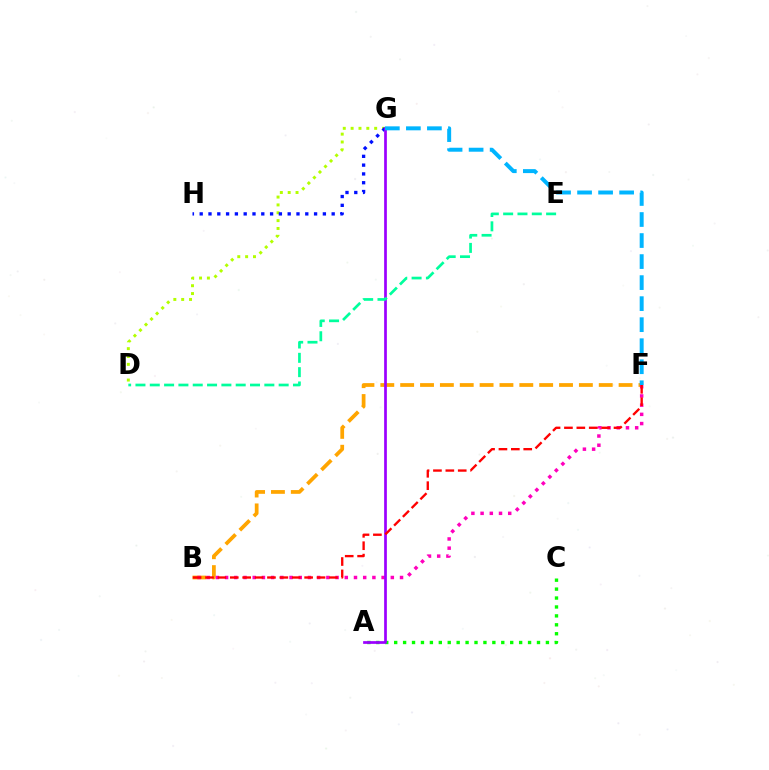{('D', 'G'): [{'color': '#b3ff00', 'line_style': 'dotted', 'thickness': 2.13}], ('A', 'C'): [{'color': '#08ff00', 'line_style': 'dotted', 'thickness': 2.43}], ('G', 'H'): [{'color': '#0010ff', 'line_style': 'dotted', 'thickness': 2.39}], ('B', 'F'): [{'color': '#ffa500', 'line_style': 'dashed', 'thickness': 2.7}, {'color': '#ff00bd', 'line_style': 'dotted', 'thickness': 2.5}, {'color': '#ff0000', 'line_style': 'dashed', 'thickness': 1.68}], ('A', 'G'): [{'color': '#9b00ff', 'line_style': 'solid', 'thickness': 1.96}], ('F', 'G'): [{'color': '#00b5ff', 'line_style': 'dashed', 'thickness': 2.86}], ('D', 'E'): [{'color': '#00ff9d', 'line_style': 'dashed', 'thickness': 1.95}]}